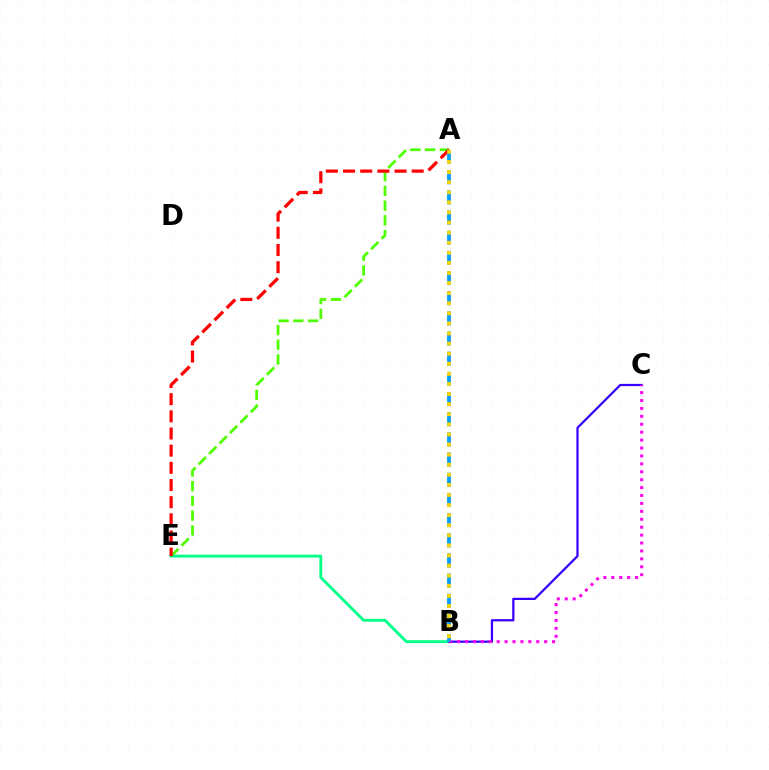{('A', 'E'): [{'color': '#4fff00', 'line_style': 'dashed', 'thickness': 2.0}, {'color': '#ff0000', 'line_style': 'dashed', 'thickness': 2.33}], ('B', 'E'): [{'color': '#00ff86', 'line_style': 'solid', 'thickness': 2.04}], ('B', 'C'): [{'color': '#3700ff', 'line_style': 'solid', 'thickness': 1.61}, {'color': '#ff00ed', 'line_style': 'dotted', 'thickness': 2.15}], ('A', 'B'): [{'color': '#009eff', 'line_style': 'dashed', 'thickness': 2.74}, {'color': '#ffd500', 'line_style': 'dotted', 'thickness': 2.74}]}